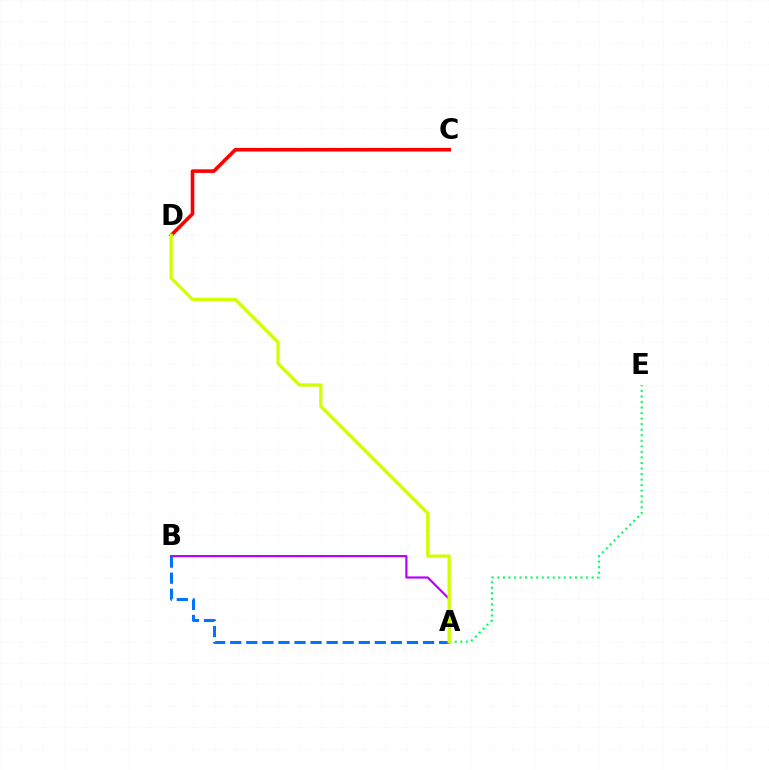{('A', 'B'): [{'color': '#b900ff', 'line_style': 'solid', 'thickness': 1.57}, {'color': '#0074ff', 'line_style': 'dashed', 'thickness': 2.18}], ('C', 'D'): [{'color': '#ff0000', 'line_style': 'solid', 'thickness': 2.58}], ('A', 'E'): [{'color': '#00ff5c', 'line_style': 'dotted', 'thickness': 1.51}], ('A', 'D'): [{'color': '#d1ff00', 'line_style': 'solid', 'thickness': 2.37}]}